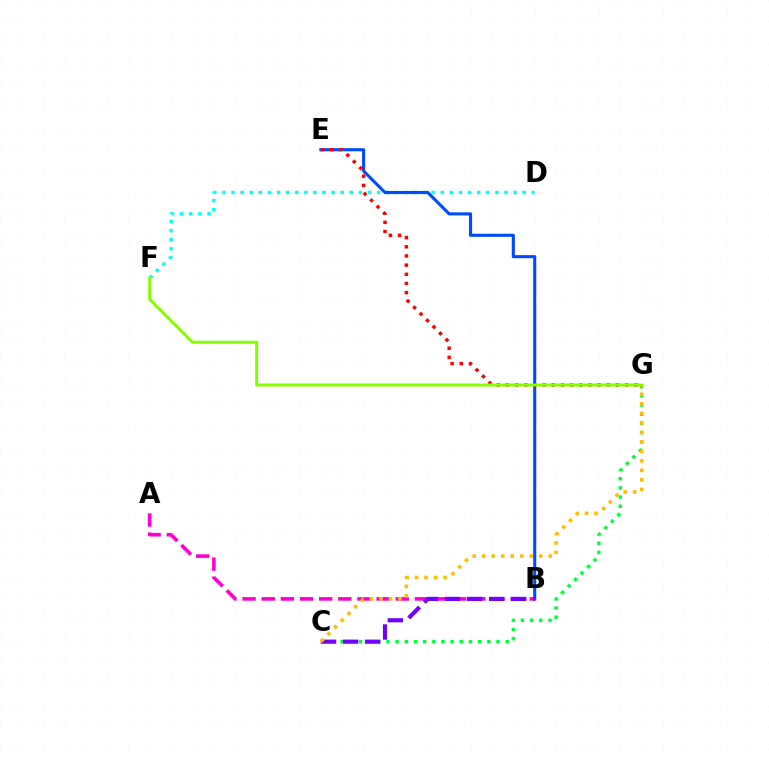{('D', 'F'): [{'color': '#00fff6', 'line_style': 'dotted', 'thickness': 2.47}], ('A', 'B'): [{'color': '#ff00cf', 'line_style': 'dashed', 'thickness': 2.6}], ('B', 'E'): [{'color': '#004bff', 'line_style': 'solid', 'thickness': 2.23}], ('C', 'G'): [{'color': '#00ff39', 'line_style': 'dotted', 'thickness': 2.49}, {'color': '#ffbd00', 'line_style': 'dotted', 'thickness': 2.58}], ('B', 'C'): [{'color': '#7200ff', 'line_style': 'dashed', 'thickness': 2.99}], ('E', 'G'): [{'color': '#ff0000', 'line_style': 'dotted', 'thickness': 2.49}], ('F', 'G'): [{'color': '#84ff00', 'line_style': 'solid', 'thickness': 2.15}]}